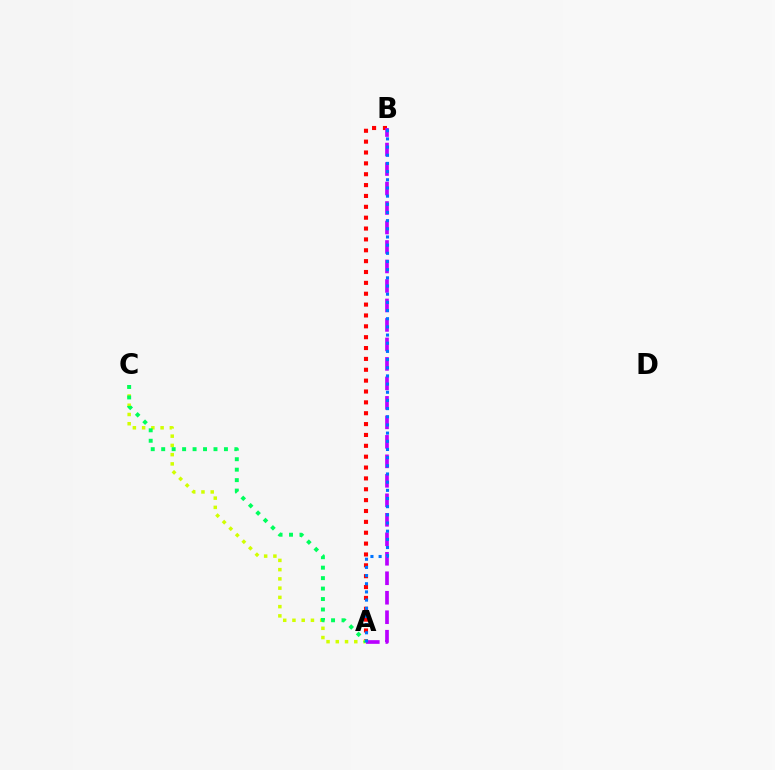{('A', 'B'): [{'color': '#ff0000', 'line_style': 'dotted', 'thickness': 2.95}, {'color': '#b900ff', 'line_style': 'dashed', 'thickness': 2.65}, {'color': '#0074ff', 'line_style': 'dotted', 'thickness': 2.22}], ('A', 'C'): [{'color': '#d1ff00', 'line_style': 'dotted', 'thickness': 2.51}, {'color': '#00ff5c', 'line_style': 'dotted', 'thickness': 2.84}]}